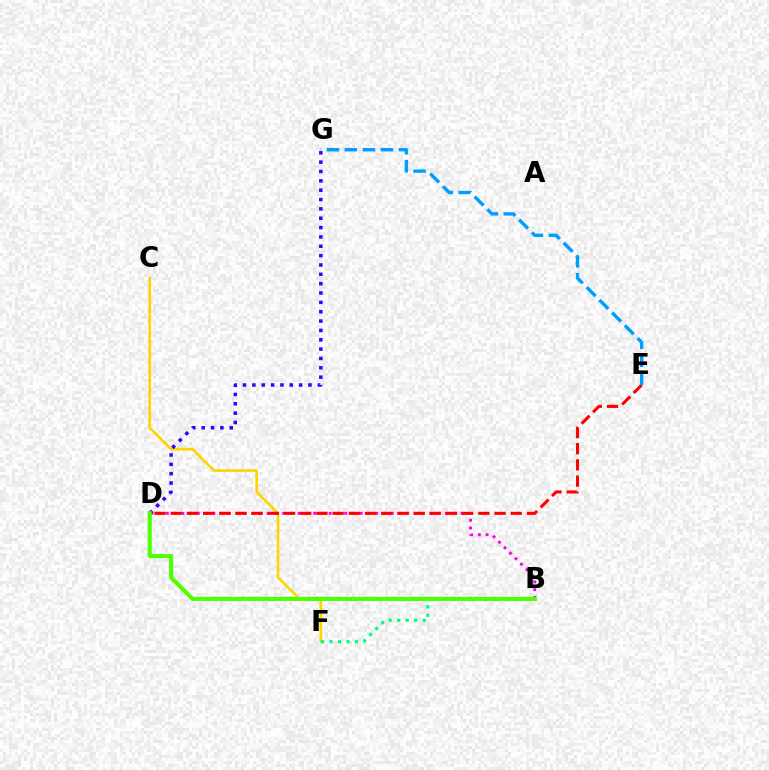{('C', 'F'): [{'color': '#ffd500', 'line_style': 'solid', 'thickness': 1.9}], ('B', 'F'): [{'color': '#00ff86', 'line_style': 'dotted', 'thickness': 2.31}], ('B', 'D'): [{'color': '#ff00ed', 'line_style': 'dotted', 'thickness': 2.11}, {'color': '#4fff00', 'line_style': 'solid', 'thickness': 2.95}], ('D', 'G'): [{'color': '#3700ff', 'line_style': 'dotted', 'thickness': 2.54}], ('D', 'E'): [{'color': '#ff0000', 'line_style': 'dashed', 'thickness': 2.2}], ('E', 'G'): [{'color': '#009eff', 'line_style': 'dashed', 'thickness': 2.45}]}